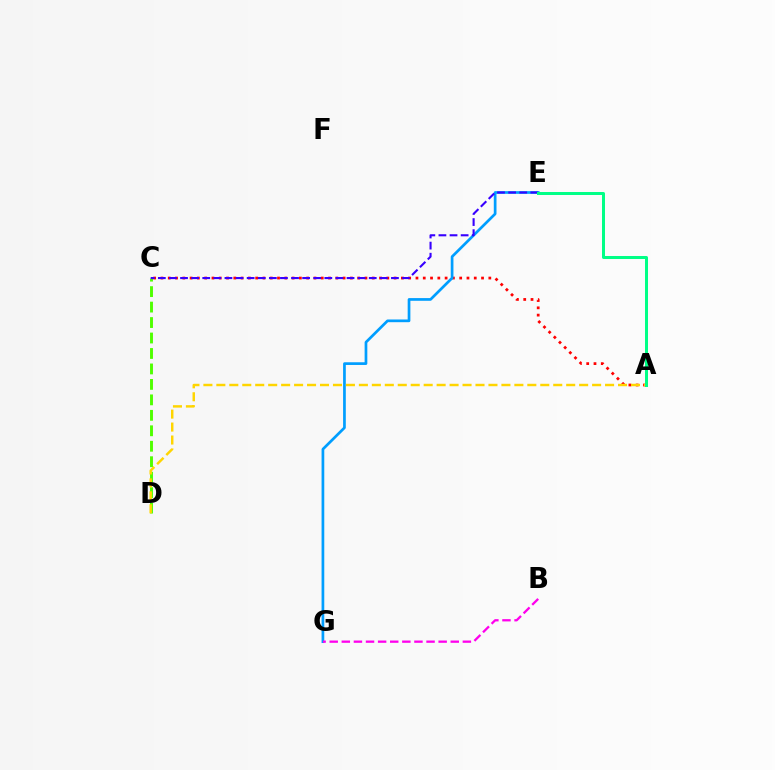{('C', 'D'): [{'color': '#4fff00', 'line_style': 'dashed', 'thickness': 2.1}], ('A', 'C'): [{'color': '#ff0000', 'line_style': 'dotted', 'thickness': 1.98}], ('E', 'G'): [{'color': '#009eff', 'line_style': 'solid', 'thickness': 1.95}], ('C', 'E'): [{'color': '#3700ff', 'line_style': 'dashed', 'thickness': 1.51}], ('B', 'G'): [{'color': '#ff00ed', 'line_style': 'dashed', 'thickness': 1.64}], ('A', 'D'): [{'color': '#ffd500', 'line_style': 'dashed', 'thickness': 1.76}], ('A', 'E'): [{'color': '#00ff86', 'line_style': 'solid', 'thickness': 2.17}]}